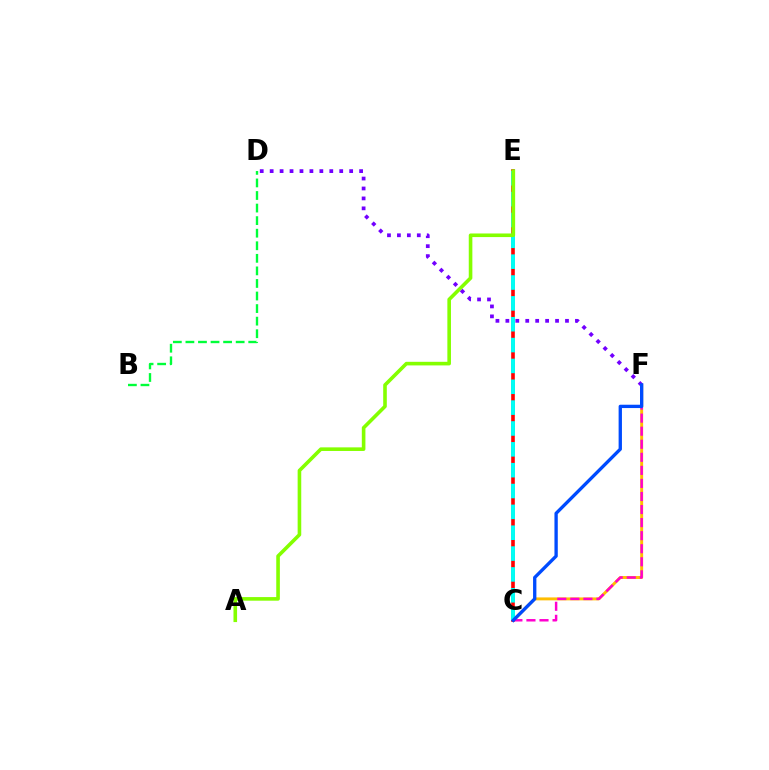{('C', 'F'): [{'color': '#ffbd00', 'line_style': 'solid', 'thickness': 2.12}, {'color': '#ff00cf', 'line_style': 'dashed', 'thickness': 1.77}, {'color': '#004bff', 'line_style': 'solid', 'thickness': 2.39}], ('C', 'E'): [{'color': '#ff0000', 'line_style': 'solid', 'thickness': 2.6}, {'color': '#00fff6', 'line_style': 'dashed', 'thickness': 2.83}], ('A', 'E'): [{'color': '#84ff00', 'line_style': 'solid', 'thickness': 2.6}], ('D', 'F'): [{'color': '#7200ff', 'line_style': 'dotted', 'thickness': 2.7}], ('B', 'D'): [{'color': '#00ff39', 'line_style': 'dashed', 'thickness': 1.71}]}